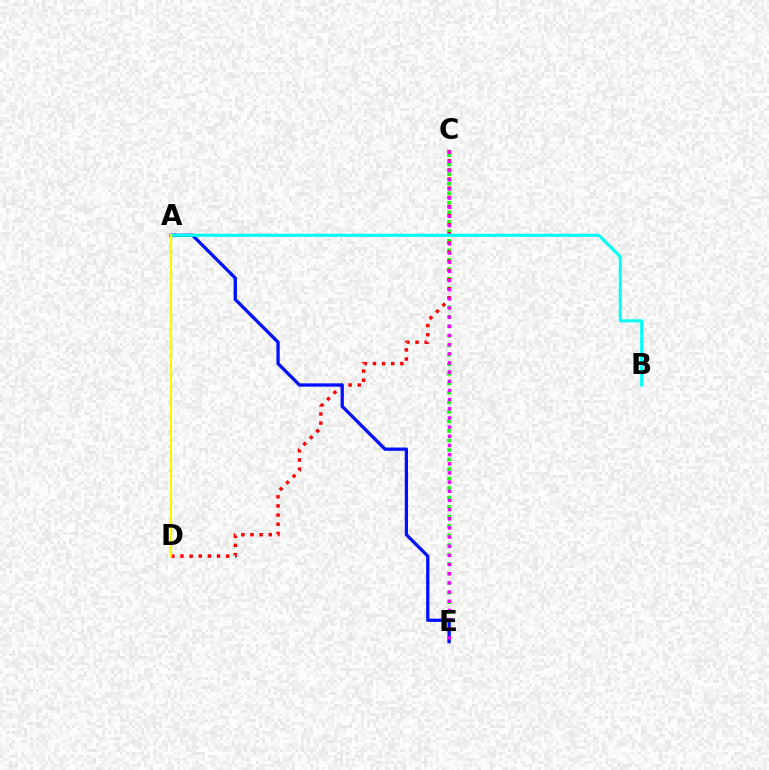{('C', 'E'): [{'color': '#08ff00', 'line_style': 'dotted', 'thickness': 2.58}, {'color': '#ee00ff', 'line_style': 'dotted', 'thickness': 2.49}], ('C', 'D'): [{'color': '#ff0000', 'line_style': 'dotted', 'thickness': 2.48}], ('A', 'E'): [{'color': '#0010ff', 'line_style': 'solid', 'thickness': 2.37}], ('A', 'B'): [{'color': '#00fff6', 'line_style': 'solid', 'thickness': 2.2}], ('A', 'D'): [{'color': '#fcf500', 'line_style': 'solid', 'thickness': 1.58}]}